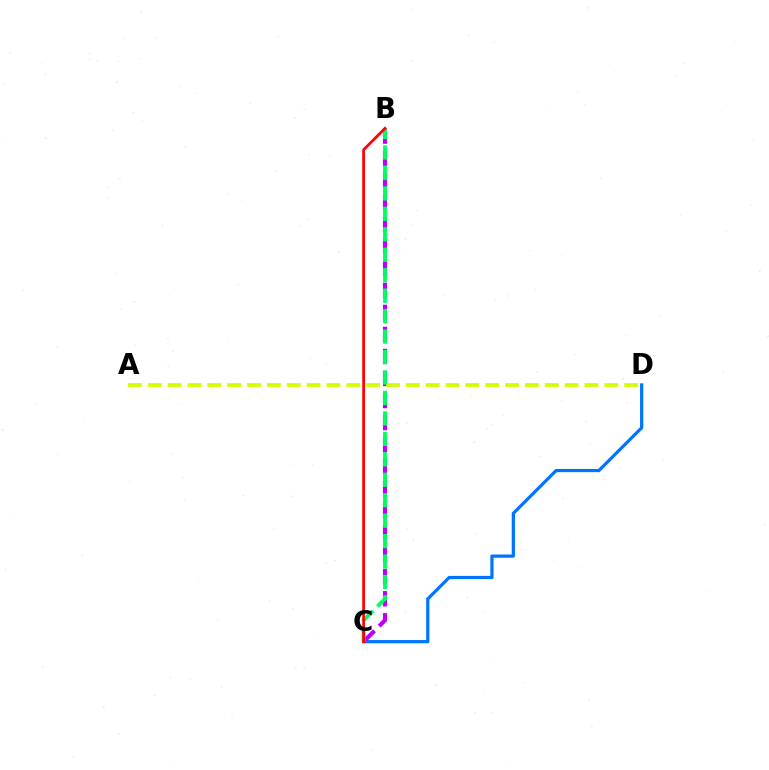{('C', 'D'): [{'color': '#0074ff', 'line_style': 'solid', 'thickness': 2.32}], ('B', 'C'): [{'color': '#b900ff', 'line_style': 'dashed', 'thickness': 2.99}, {'color': '#00ff5c', 'line_style': 'dashed', 'thickness': 2.78}, {'color': '#ff0000', 'line_style': 'solid', 'thickness': 1.97}], ('A', 'D'): [{'color': '#d1ff00', 'line_style': 'dashed', 'thickness': 2.7}]}